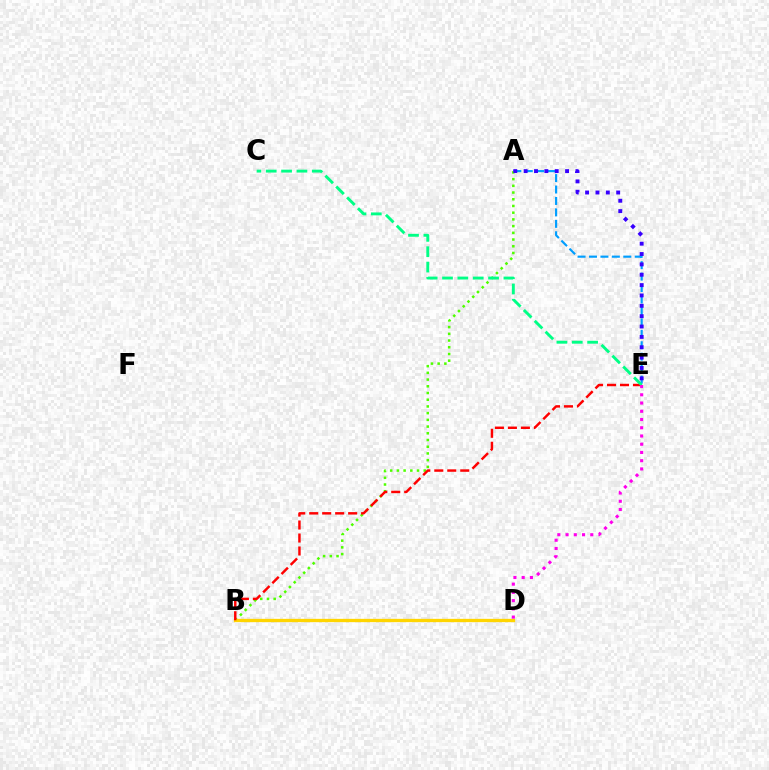{('A', 'E'): [{'color': '#009eff', 'line_style': 'dashed', 'thickness': 1.55}, {'color': '#3700ff', 'line_style': 'dotted', 'thickness': 2.81}], ('A', 'B'): [{'color': '#4fff00', 'line_style': 'dotted', 'thickness': 1.82}], ('B', 'D'): [{'color': '#ffd500', 'line_style': 'solid', 'thickness': 2.38}], ('B', 'E'): [{'color': '#ff0000', 'line_style': 'dashed', 'thickness': 1.76}], ('C', 'E'): [{'color': '#00ff86', 'line_style': 'dashed', 'thickness': 2.09}], ('D', 'E'): [{'color': '#ff00ed', 'line_style': 'dotted', 'thickness': 2.24}]}